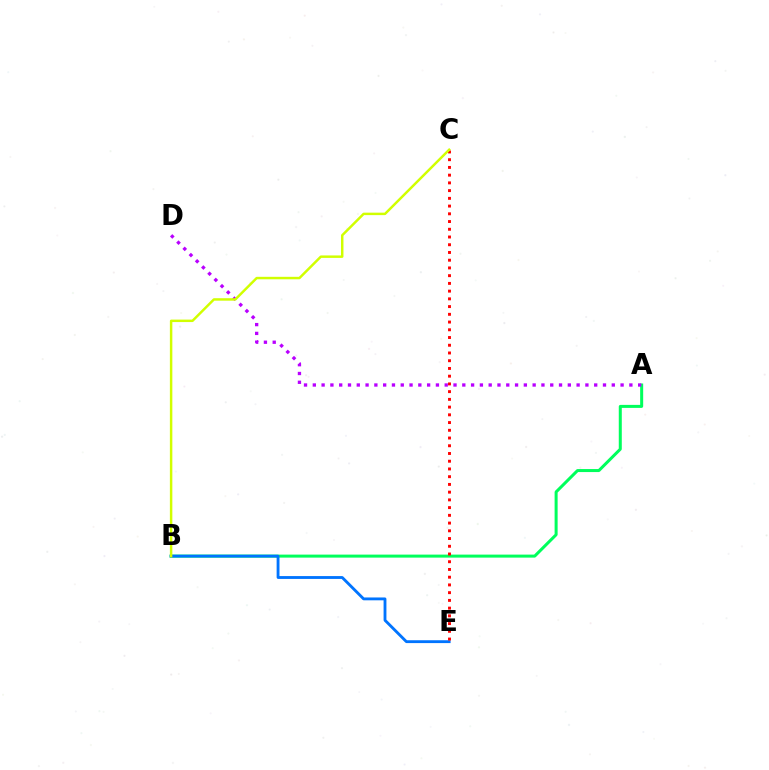{('A', 'B'): [{'color': '#00ff5c', 'line_style': 'solid', 'thickness': 2.17}], ('B', 'E'): [{'color': '#0074ff', 'line_style': 'solid', 'thickness': 2.05}], ('C', 'E'): [{'color': '#ff0000', 'line_style': 'dotted', 'thickness': 2.1}], ('A', 'D'): [{'color': '#b900ff', 'line_style': 'dotted', 'thickness': 2.39}], ('B', 'C'): [{'color': '#d1ff00', 'line_style': 'solid', 'thickness': 1.78}]}